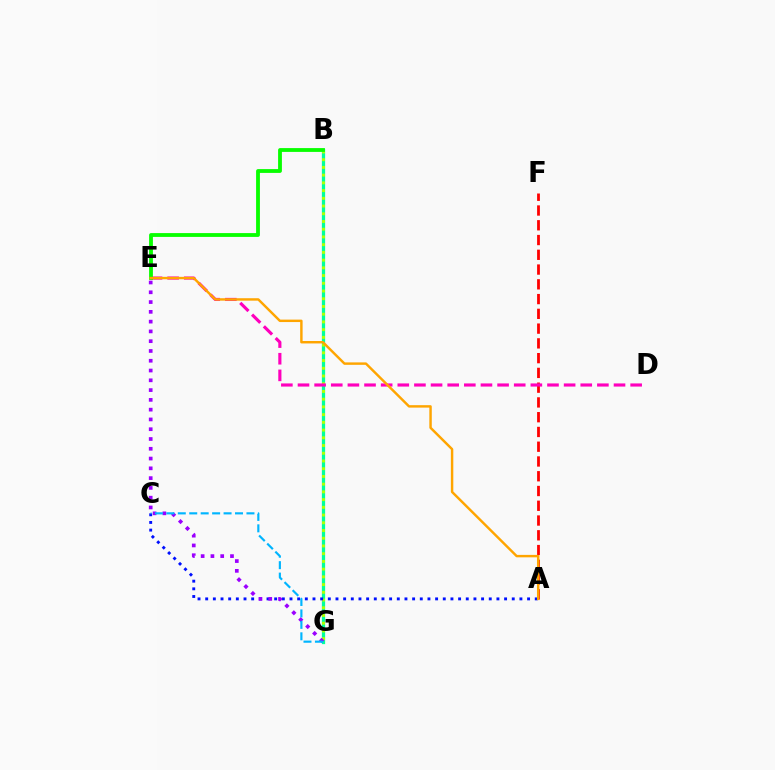{('B', 'G'): [{'color': '#00ff9d', 'line_style': 'solid', 'thickness': 2.34}, {'color': '#b3ff00', 'line_style': 'dotted', 'thickness': 2.1}], ('A', 'F'): [{'color': '#ff0000', 'line_style': 'dashed', 'thickness': 2.01}], ('D', 'E'): [{'color': '#ff00bd', 'line_style': 'dashed', 'thickness': 2.26}], ('A', 'C'): [{'color': '#0010ff', 'line_style': 'dotted', 'thickness': 2.08}], ('B', 'E'): [{'color': '#08ff00', 'line_style': 'solid', 'thickness': 2.74}], ('E', 'G'): [{'color': '#9b00ff', 'line_style': 'dotted', 'thickness': 2.66}], ('A', 'E'): [{'color': '#ffa500', 'line_style': 'solid', 'thickness': 1.76}], ('C', 'G'): [{'color': '#00b5ff', 'line_style': 'dashed', 'thickness': 1.55}]}